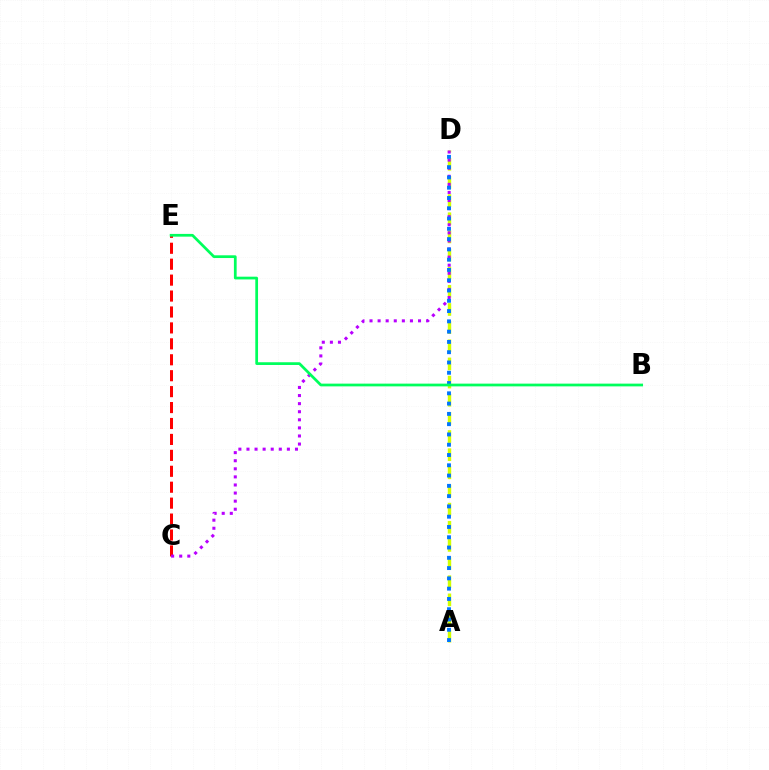{('C', 'E'): [{'color': '#ff0000', 'line_style': 'dashed', 'thickness': 2.16}], ('A', 'D'): [{'color': '#d1ff00', 'line_style': 'dashed', 'thickness': 2.47}, {'color': '#0074ff', 'line_style': 'dotted', 'thickness': 2.79}], ('C', 'D'): [{'color': '#b900ff', 'line_style': 'dotted', 'thickness': 2.2}], ('B', 'E'): [{'color': '#00ff5c', 'line_style': 'solid', 'thickness': 1.97}]}